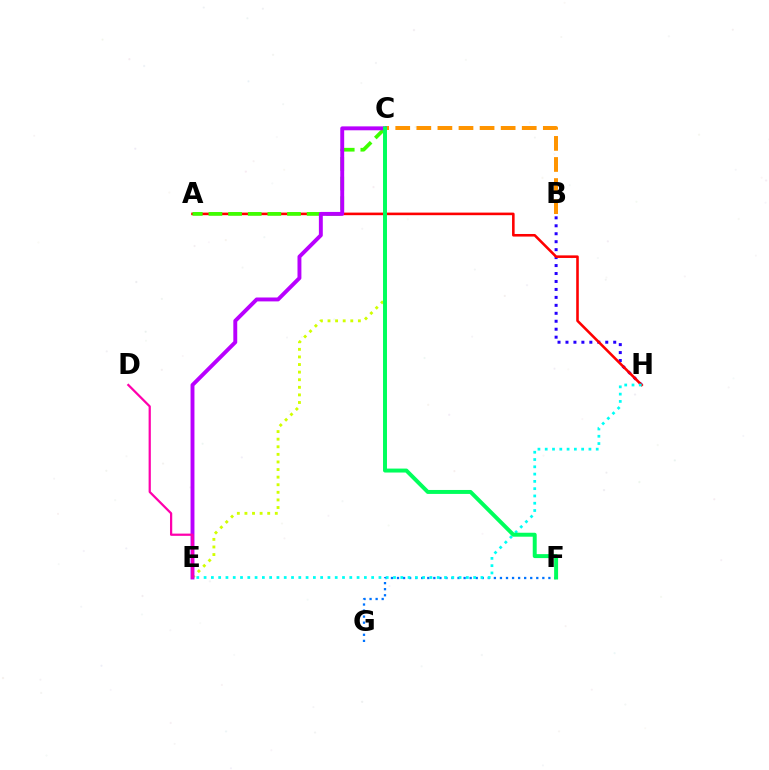{('B', 'H'): [{'color': '#2500ff', 'line_style': 'dotted', 'thickness': 2.16}], ('B', 'C'): [{'color': '#ff9400', 'line_style': 'dashed', 'thickness': 2.86}], ('F', 'G'): [{'color': '#0074ff', 'line_style': 'dotted', 'thickness': 1.65}], ('A', 'H'): [{'color': '#ff0000', 'line_style': 'solid', 'thickness': 1.86}], ('A', 'C'): [{'color': '#3dff00', 'line_style': 'dashed', 'thickness': 2.67}], ('E', 'H'): [{'color': '#00fff6', 'line_style': 'dotted', 'thickness': 1.98}], ('C', 'E'): [{'color': '#d1ff00', 'line_style': 'dotted', 'thickness': 2.06}, {'color': '#b900ff', 'line_style': 'solid', 'thickness': 2.81}], ('C', 'F'): [{'color': '#00ff5c', 'line_style': 'solid', 'thickness': 2.85}], ('D', 'E'): [{'color': '#ff00ac', 'line_style': 'solid', 'thickness': 1.61}]}